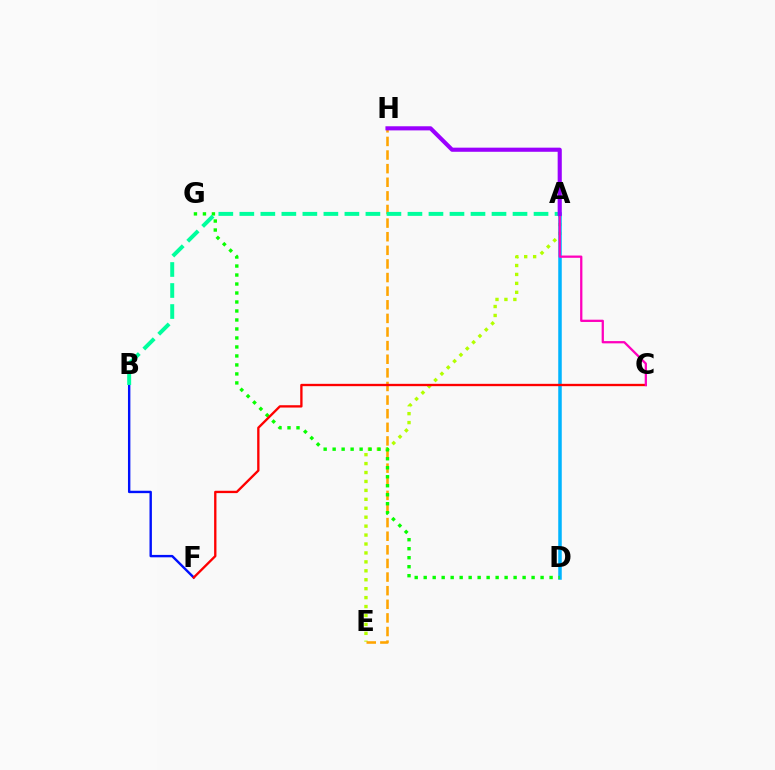{('B', 'F'): [{'color': '#0010ff', 'line_style': 'solid', 'thickness': 1.73}], ('A', 'E'): [{'color': '#b3ff00', 'line_style': 'dotted', 'thickness': 2.43}], ('A', 'D'): [{'color': '#00b5ff', 'line_style': 'solid', 'thickness': 2.53}], ('E', 'H'): [{'color': '#ffa500', 'line_style': 'dashed', 'thickness': 1.85}], ('D', 'G'): [{'color': '#08ff00', 'line_style': 'dotted', 'thickness': 2.44}], ('C', 'F'): [{'color': '#ff0000', 'line_style': 'solid', 'thickness': 1.68}], ('A', 'C'): [{'color': '#ff00bd', 'line_style': 'solid', 'thickness': 1.63}], ('A', 'B'): [{'color': '#00ff9d', 'line_style': 'dashed', 'thickness': 2.85}], ('A', 'H'): [{'color': '#9b00ff', 'line_style': 'solid', 'thickness': 2.97}]}